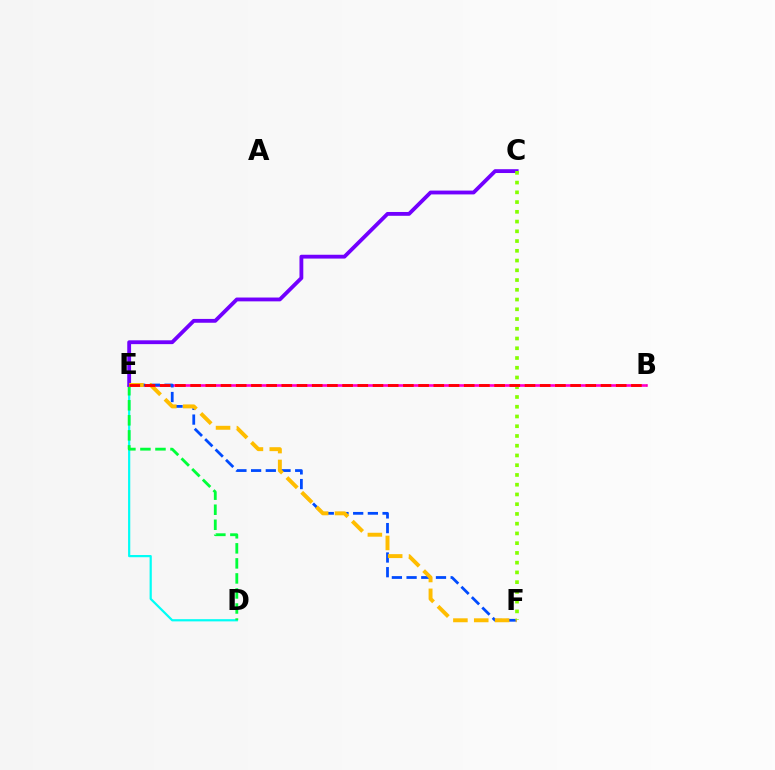{('D', 'E'): [{'color': '#00fff6', 'line_style': 'solid', 'thickness': 1.59}, {'color': '#00ff39', 'line_style': 'dashed', 'thickness': 2.04}], ('B', 'E'): [{'color': '#ff00cf', 'line_style': 'solid', 'thickness': 1.91}, {'color': '#ff0000', 'line_style': 'dashed', 'thickness': 2.06}], ('C', 'E'): [{'color': '#7200ff', 'line_style': 'solid', 'thickness': 2.76}], ('E', 'F'): [{'color': '#004bff', 'line_style': 'dashed', 'thickness': 2.0}, {'color': '#ffbd00', 'line_style': 'dashed', 'thickness': 2.83}], ('C', 'F'): [{'color': '#84ff00', 'line_style': 'dotted', 'thickness': 2.65}]}